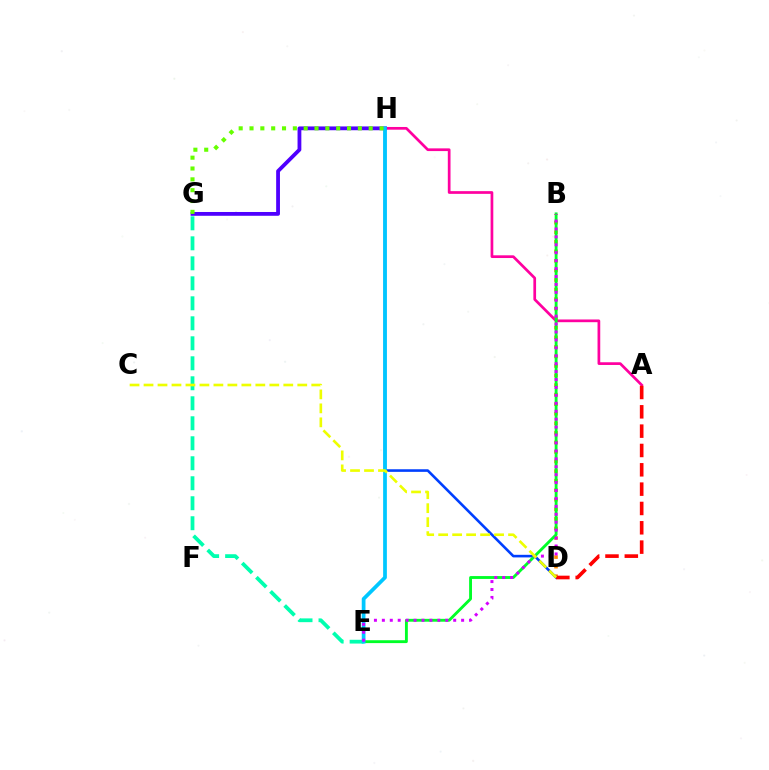{('B', 'D'): [{'color': '#ff8800', 'line_style': 'dotted', 'thickness': 2.6}], ('D', 'H'): [{'color': '#003fff', 'line_style': 'solid', 'thickness': 1.87}], ('A', 'H'): [{'color': '#ff00a0', 'line_style': 'solid', 'thickness': 1.95}], ('G', 'H'): [{'color': '#4f00ff', 'line_style': 'solid', 'thickness': 2.74}, {'color': '#66ff00', 'line_style': 'dotted', 'thickness': 2.94}], ('E', 'G'): [{'color': '#00ffaf', 'line_style': 'dashed', 'thickness': 2.72}], ('A', 'D'): [{'color': '#ff0000', 'line_style': 'dashed', 'thickness': 2.63}], ('B', 'E'): [{'color': '#00ff27', 'line_style': 'solid', 'thickness': 2.07}, {'color': '#d600ff', 'line_style': 'dotted', 'thickness': 2.15}], ('E', 'H'): [{'color': '#00c7ff', 'line_style': 'solid', 'thickness': 2.69}], ('C', 'D'): [{'color': '#eeff00', 'line_style': 'dashed', 'thickness': 1.9}]}